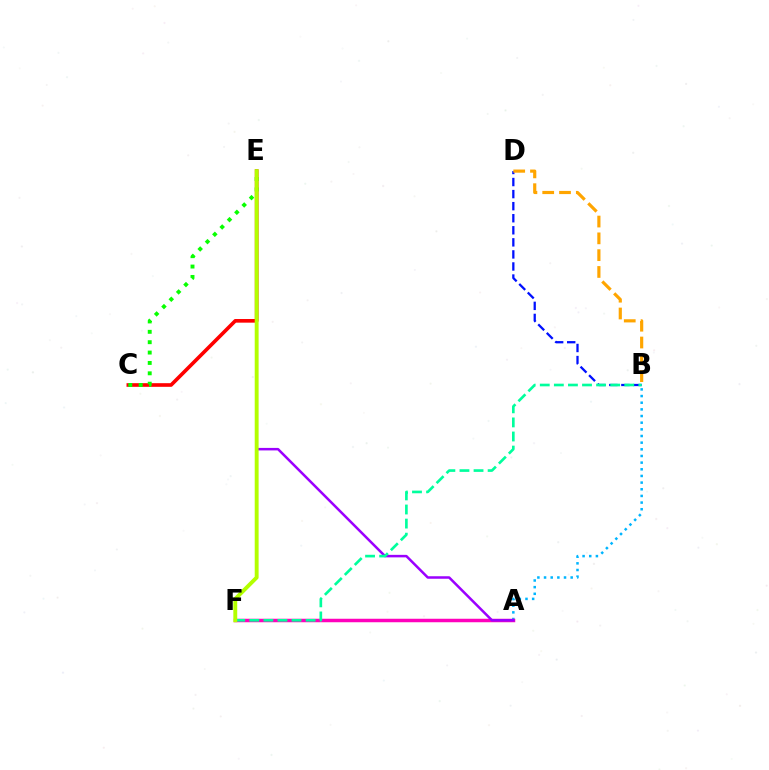{('A', 'B'): [{'color': '#00b5ff', 'line_style': 'dotted', 'thickness': 1.81}], ('A', 'F'): [{'color': '#ff00bd', 'line_style': 'solid', 'thickness': 2.52}], ('B', 'D'): [{'color': '#0010ff', 'line_style': 'dashed', 'thickness': 1.64}, {'color': '#ffa500', 'line_style': 'dashed', 'thickness': 2.28}], ('A', 'E'): [{'color': '#9b00ff', 'line_style': 'solid', 'thickness': 1.81}], ('C', 'E'): [{'color': '#ff0000', 'line_style': 'solid', 'thickness': 2.62}, {'color': '#08ff00', 'line_style': 'dotted', 'thickness': 2.82}], ('B', 'F'): [{'color': '#00ff9d', 'line_style': 'dashed', 'thickness': 1.91}], ('E', 'F'): [{'color': '#b3ff00', 'line_style': 'solid', 'thickness': 2.8}]}